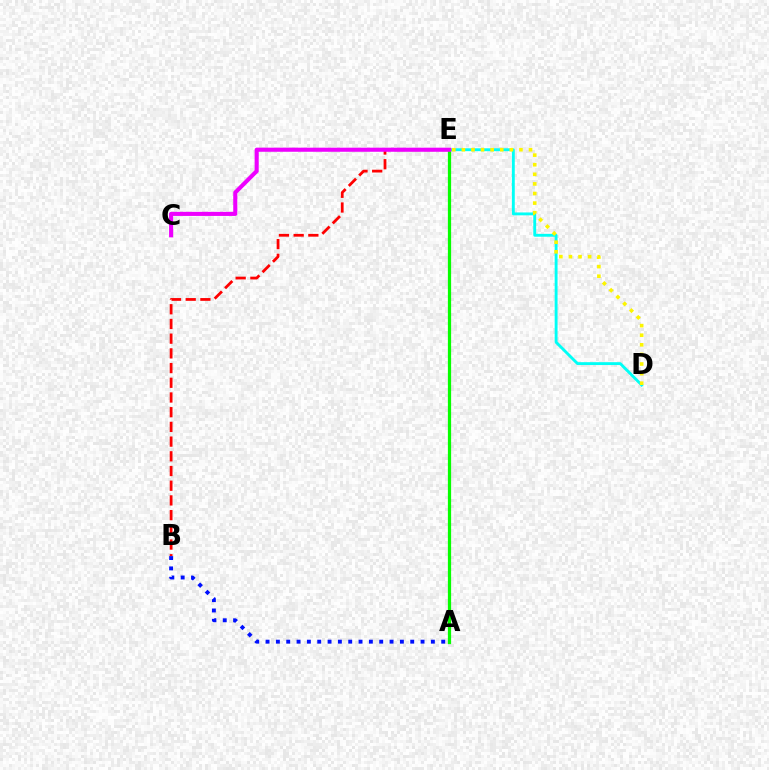{('D', 'E'): [{'color': '#00fff6', 'line_style': 'solid', 'thickness': 2.07}, {'color': '#fcf500', 'line_style': 'dotted', 'thickness': 2.61}], ('A', 'E'): [{'color': '#08ff00', 'line_style': 'solid', 'thickness': 2.33}], ('B', 'E'): [{'color': '#ff0000', 'line_style': 'dashed', 'thickness': 2.0}], ('C', 'E'): [{'color': '#ee00ff', 'line_style': 'solid', 'thickness': 2.94}], ('A', 'B'): [{'color': '#0010ff', 'line_style': 'dotted', 'thickness': 2.81}]}